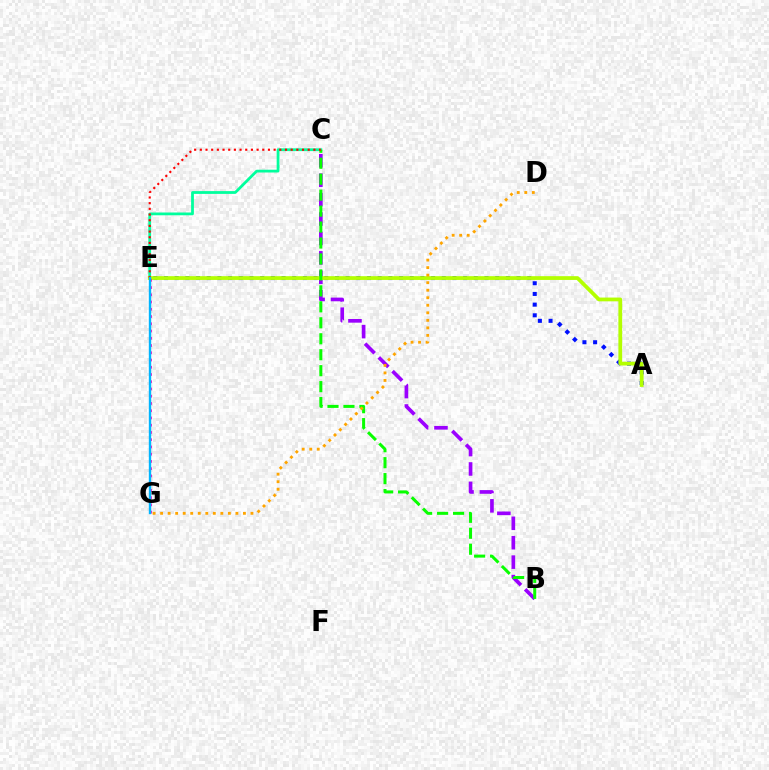{('A', 'E'): [{'color': '#0010ff', 'line_style': 'dotted', 'thickness': 2.9}, {'color': '#b3ff00', 'line_style': 'solid', 'thickness': 2.72}], ('C', 'E'): [{'color': '#00ff9d', 'line_style': 'solid', 'thickness': 2.0}, {'color': '#ff0000', 'line_style': 'dotted', 'thickness': 1.54}], ('B', 'C'): [{'color': '#9b00ff', 'line_style': 'dashed', 'thickness': 2.64}, {'color': '#08ff00', 'line_style': 'dashed', 'thickness': 2.17}], ('E', 'G'): [{'color': '#ff00bd', 'line_style': 'dotted', 'thickness': 1.97}, {'color': '#00b5ff', 'line_style': 'solid', 'thickness': 1.71}], ('D', 'G'): [{'color': '#ffa500', 'line_style': 'dotted', 'thickness': 2.05}]}